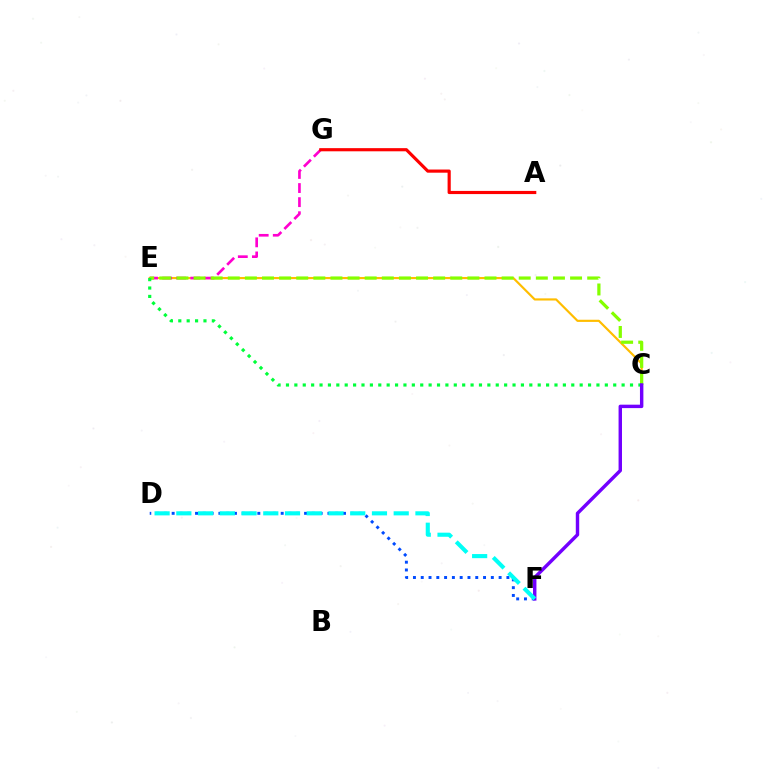{('C', 'E'): [{'color': '#ffbd00', 'line_style': 'solid', 'thickness': 1.56}, {'color': '#84ff00', 'line_style': 'dashed', 'thickness': 2.33}, {'color': '#00ff39', 'line_style': 'dotted', 'thickness': 2.28}], ('E', 'G'): [{'color': '#ff00cf', 'line_style': 'dashed', 'thickness': 1.91}], ('D', 'F'): [{'color': '#004bff', 'line_style': 'dotted', 'thickness': 2.12}, {'color': '#00fff6', 'line_style': 'dashed', 'thickness': 2.95}], ('C', 'F'): [{'color': '#7200ff', 'line_style': 'solid', 'thickness': 2.47}], ('A', 'G'): [{'color': '#ff0000', 'line_style': 'solid', 'thickness': 2.27}]}